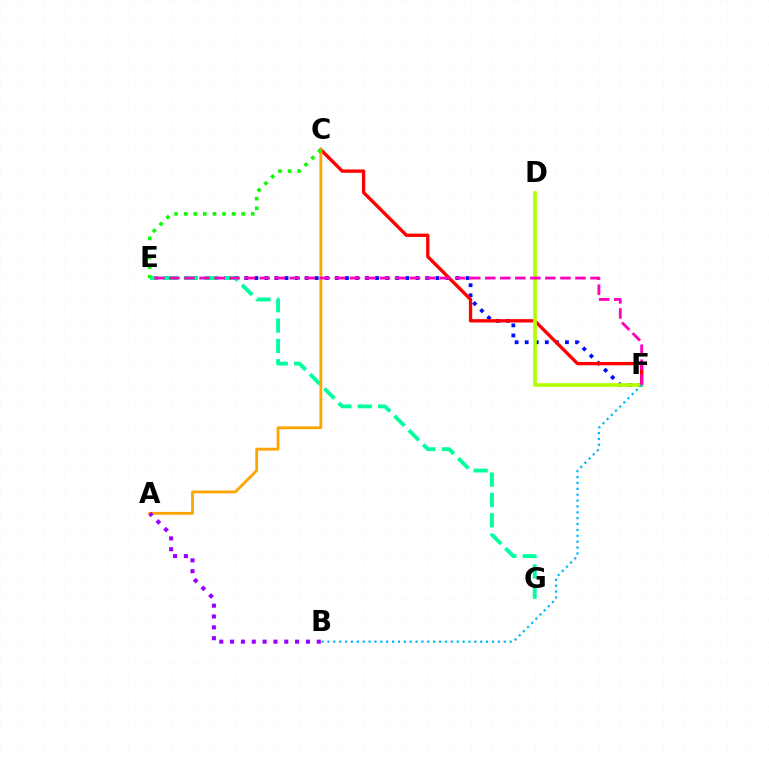{('E', 'F'): [{'color': '#0010ff', 'line_style': 'dotted', 'thickness': 2.73}, {'color': '#ff00bd', 'line_style': 'dashed', 'thickness': 2.04}], ('C', 'F'): [{'color': '#ff0000', 'line_style': 'solid', 'thickness': 2.39}], ('D', 'F'): [{'color': '#b3ff00', 'line_style': 'solid', 'thickness': 2.63}], ('E', 'G'): [{'color': '#00ff9d', 'line_style': 'dashed', 'thickness': 2.76}], ('A', 'C'): [{'color': '#ffa500', 'line_style': 'solid', 'thickness': 2.04}], ('A', 'B'): [{'color': '#9b00ff', 'line_style': 'dotted', 'thickness': 2.94}], ('C', 'E'): [{'color': '#08ff00', 'line_style': 'dotted', 'thickness': 2.6}], ('B', 'F'): [{'color': '#00b5ff', 'line_style': 'dotted', 'thickness': 1.6}]}